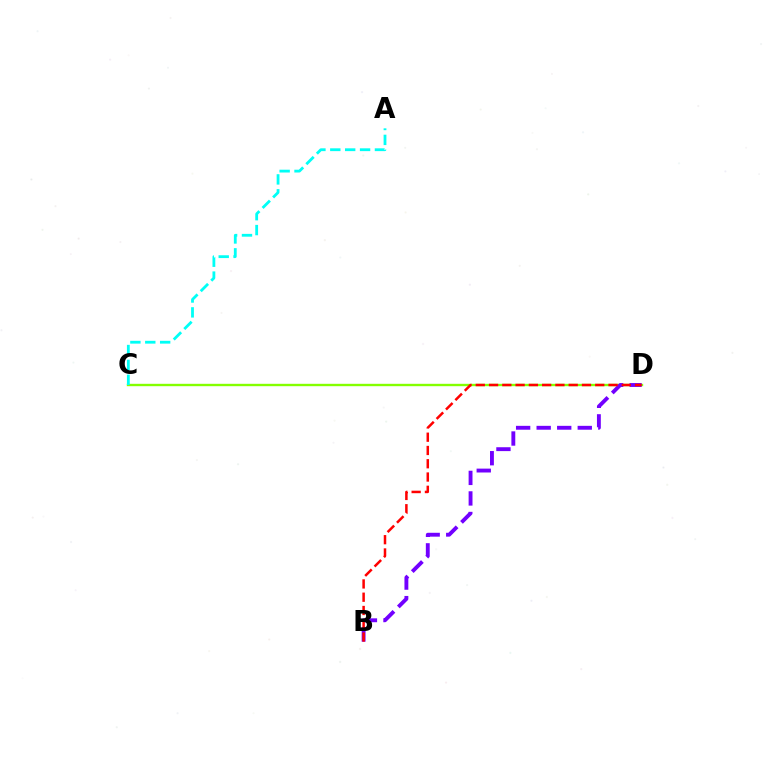{('C', 'D'): [{'color': '#84ff00', 'line_style': 'solid', 'thickness': 1.71}], ('A', 'C'): [{'color': '#00fff6', 'line_style': 'dashed', 'thickness': 2.02}], ('B', 'D'): [{'color': '#7200ff', 'line_style': 'dashed', 'thickness': 2.79}, {'color': '#ff0000', 'line_style': 'dashed', 'thickness': 1.8}]}